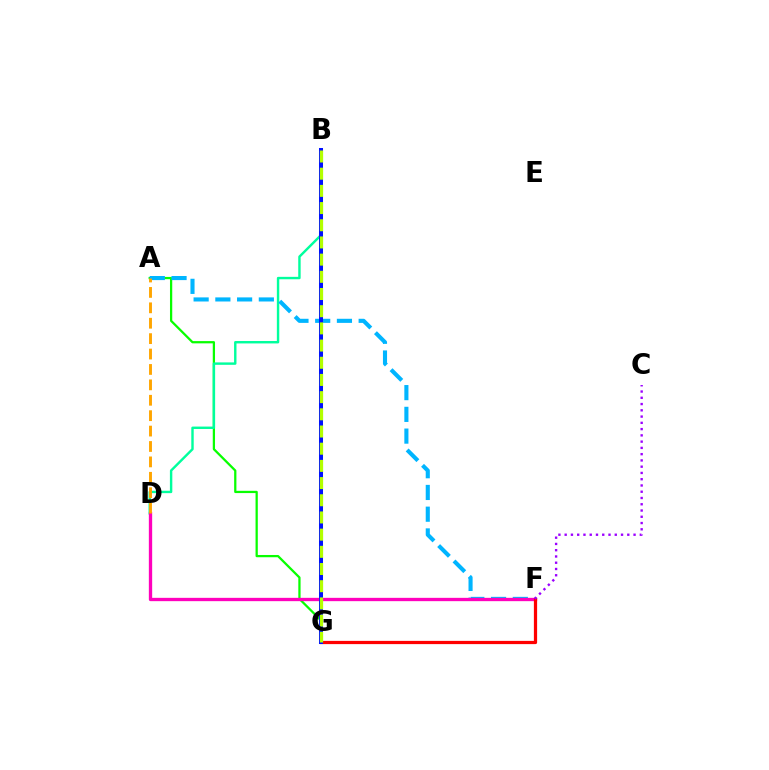{('A', 'G'): [{'color': '#08ff00', 'line_style': 'solid', 'thickness': 1.63}], ('B', 'D'): [{'color': '#00ff9d', 'line_style': 'solid', 'thickness': 1.74}], ('A', 'F'): [{'color': '#00b5ff', 'line_style': 'dashed', 'thickness': 2.95}], ('D', 'F'): [{'color': '#ff00bd', 'line_style': 'solid', 'thickness': 2.39}], ('F', 'G'): [{'color': '#ff0000', 'line_style': 'solid', 'thickness': 2.33}], ('B', 'G'): [{'color': '#0010ff', 'line_style': 'solid', 'thickness': 2.89}, {'color': '#b3ff00', 'line_style': 'dashed', 'thickness': 2.33}], ('C', 'F'): [{'color': '#9b00ff', 'line_style': 'dotted', 'thickness': 1.7}], ('A', 'D'): [{'color': '#ffa500', 'line_style': 'dashed', 'thickness': 2.09}]}